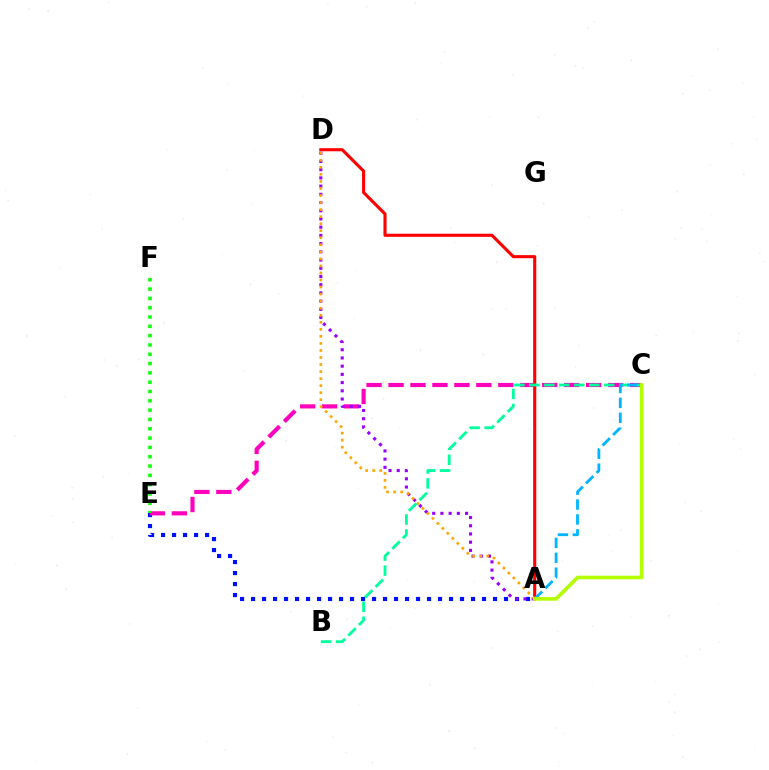{('A', 'E'): [{'color': '#0010ff', 'line_style': 'dotted', 'thickness': 2.99}], ('C', 'E'): [{'color': '#ff00bd', 'line_style': 'dashed', 'thickness': 2.98}], ('A', 'D'): [{'color': '#9b00ff', 'line_style': 'dotted', 'thickness': 2.23}, {'color': '#ff0000', 'line_style': 'solid', 'thickness': 2.24}, {'color': '#ffa500', 'line_style': 'dotted', 'thickness': 1.91}], ('E', 'F'): [{'color': '#08ff00', 'line_style': 'dotted', 'thickness': 2.53}], ('B', 'C'): [{'color': '#00ff9d', 'line_style': 'dashed', 'thickness': 2.04}], ('A', 'C'): [{'color': '#00b5ff', 'line_style': 'dashed', 'thickness': 2.03}, {'color': '#b3ff00', 'line_style': 'solid', 'thickness': 2.62}]}